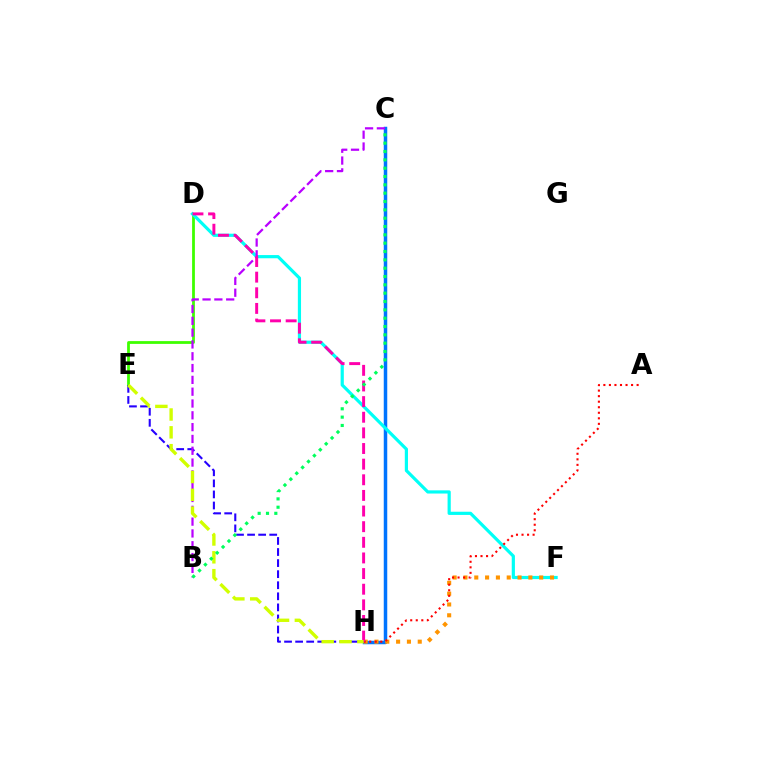{('D', 'E'): [{'color': '#3dff00', 'line_style': 'solid', 'thickness': 2.0}], ('C', 'H'): [{'color': '#0074ff', 'line_style': 'solid', 'thickness': 2.52}], ('E', 'H'): [{'color': '#2500ff', 'line_style': 'dashed', 'thickness': 1.5}, {'color': '#d1ff00', 'line_style': 'dashed', 'thickness': 2.42}], ('D', 'F'): [{'color': '#00fff6', 'line_style': 'solid', 'thickness': 2.3}], ('F', 'H'): [{'color': '#ff9400', 'line_style': 'dotted', 'thickness': 2.94}], ('B', 'C'): [{'color': '#b900ff', 'line_style': 'dashed', 'thickness': 1.6}, {'color': '#00ff5c', 'line_style': 'dotted', 'thickness': 2.26}], ('A', 'H'): [{'color': '#ff0000', 'line_style': 'dotted', 'thickness': 1.51}], ('D', 'H'): [{'color': '#ff00ac', 'line_style': 'dashed', 'thickness': 2.12}]}